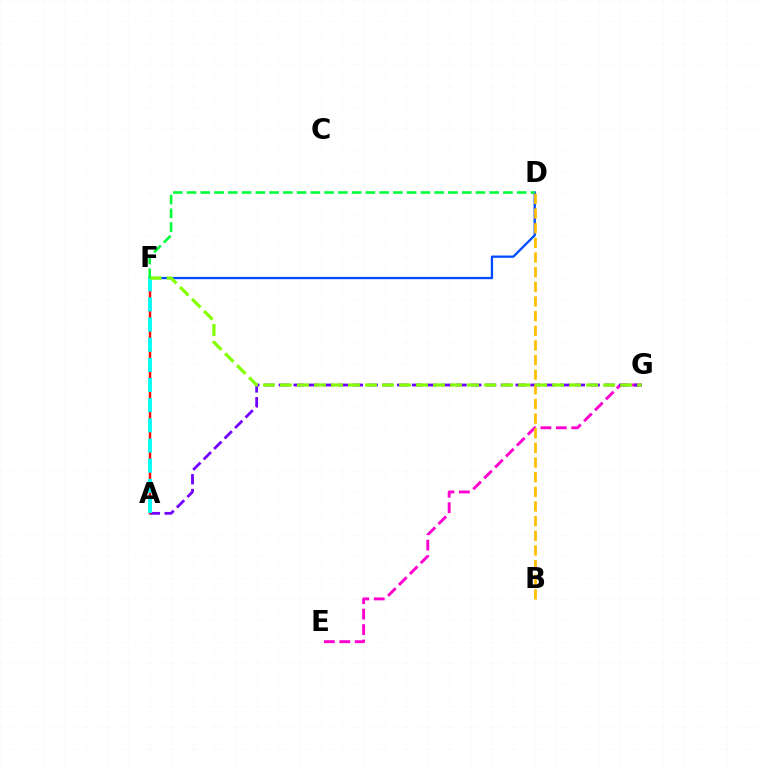{('D', 'F'): [{'color': '#004bff', 'line_style': 'solid', 'thickness': 1.65}, {'color': '#00ff39', 'line_style': 'dashed', 'thickness': 1.87}], ('E', 'G'): [{'color': '#ff00cf', 'line_style': 'dashed', 'thickness': 2.1}], ('A', 'G'): [{'color': '#7200ff', 'line_style': 'dashed', 'thickness': 2.01}], ('A', 'F'): [{'color': '#ff0000', 'line_style': 'solid', 'thickness': 1.78}, {'color': '#00fff6', 'line_style': 'dashed', 'thickness': 2.74}], ('B', 'D'): [{'color': '#ffbd00', 'line_style': 'dashed', 'thickness': 1.99}], ('F', 'G'): [{'color': '#84ff00', 'line_style': 'dashed', 'thickness': 2.31}]}